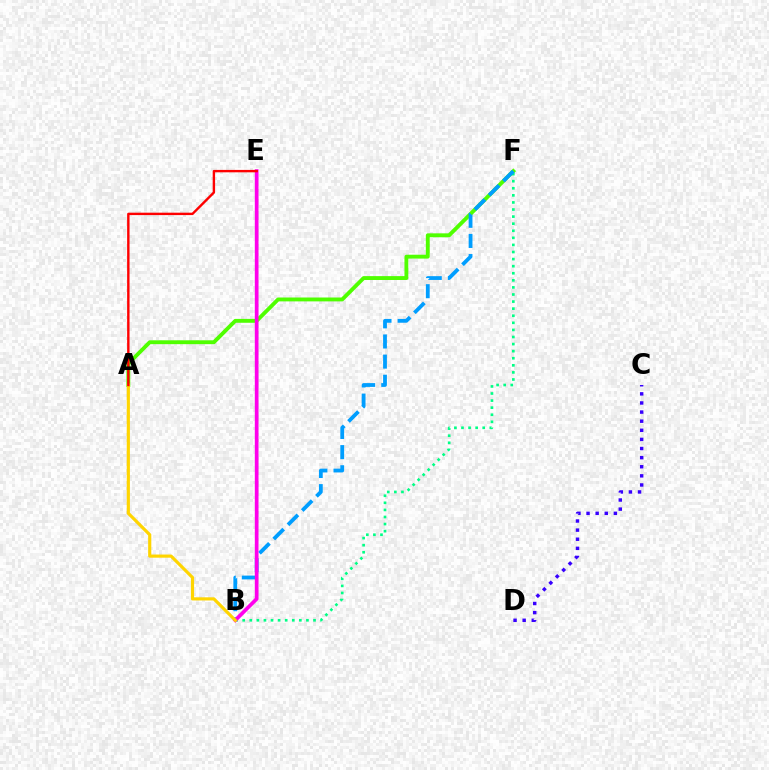{('A', 'F'): [{'color': '#4fff00', 'line_style': 'solid', 'thickness': 2.79}], ('B', 'F'): [{'color': '#00ff86', 'line_style': 'dotted', 'thickness': 1.92}, {'color': '#009eff', 'line_style': 'dashed', 'thickness': 2.73}], ('B', 'E'): [{'color': '#ff00ed', 'line_style': 'solid', 'thickness': 2.67}], ('C', 'D'): [{'color': '#3700ff', 'line_style': 'dotted', 'thickness': 2.48}], ('A', 'B'): [{'color': '#ffd500', 'line_style': 'solid', 'thickness': 2.27}], ('A', 'E'): [{'color': '#ff0000', 'line_style': 'solid', 'thickness': 1.73}]}